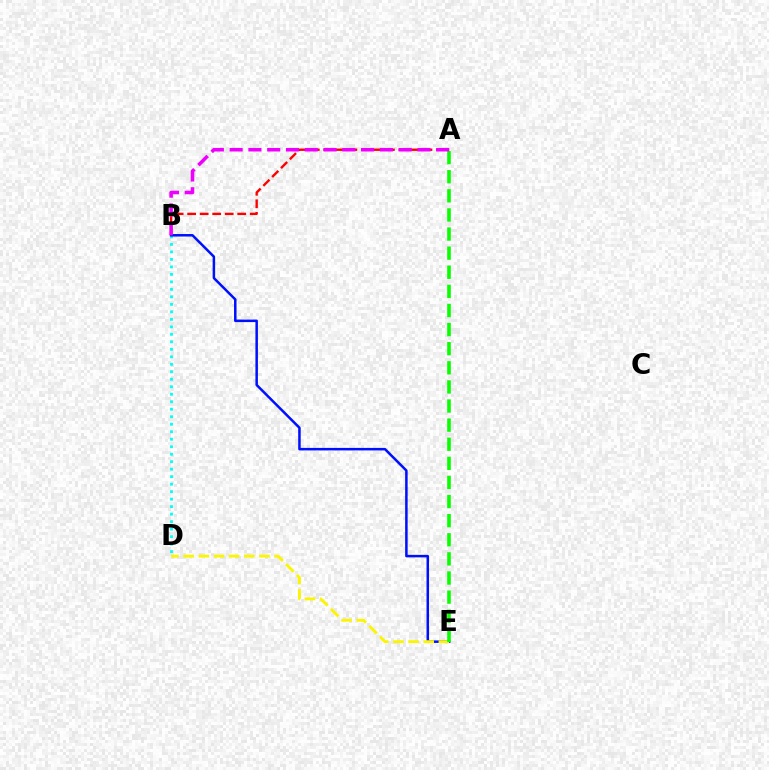{('B', 'D'): [{'color': '#00fff6', 'line_style': 'dotted', 'thickness': 2.04}], ('B', 'E'): [{'color': '#0010ff', 'line_style': 'solid', 'thickness': 1.81}], ('A', 'B'): [{'color': '#ff0000', 'line_style': 'dashed', 'thickness': 1.7}, {'color': '#ee00ff', 'line_style': 'dashed', 'thickness': 2.55}], ('D', 'E'): [{'color': '#fcf500', 'line_style': 'dashed', 'thickness': 2.06}], ('A', 'E'): [{'color': '#08ff00', 'line_style': 'dashed', 'thickness': 2.6}]}